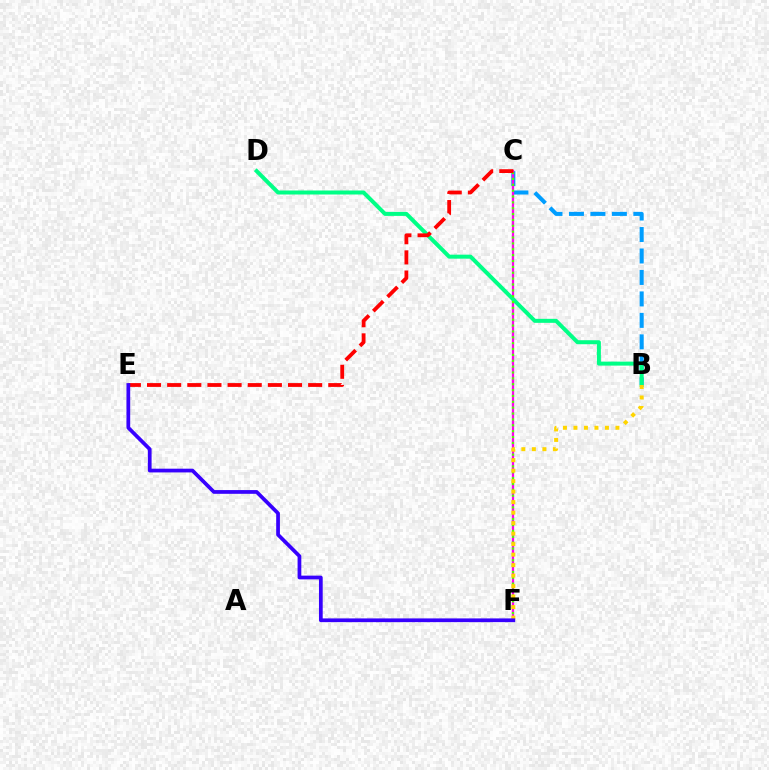{('B', 'C'): [{'color': '#009eff', 'line_style': 'dashed', 'thickness': 2.92}], ('C', 'F'): [{'color': '#ff00ed', 'line_style': 'solid', 'thickness': 1.63}, {'color': '#4fff00', 'line_style': 'dotted', 'thickness': 1.59}], ('B', 'D'): [{'color': '#00ff86', 'line_style': 'solid', 'thickness': 2.88}], ('B', 'F'): [{'color': '#ffd500', 'line_style': 'dotted', 'thickness': 2.85}], ('C', 'E'): [{'color': '#ff0000', 'line_style': 'dashed', 'thickness': 2.74}], ('E', 'F'): [{'color': '#3700ff', 'line_style': 'solid', 'thickness': 2.69}]}